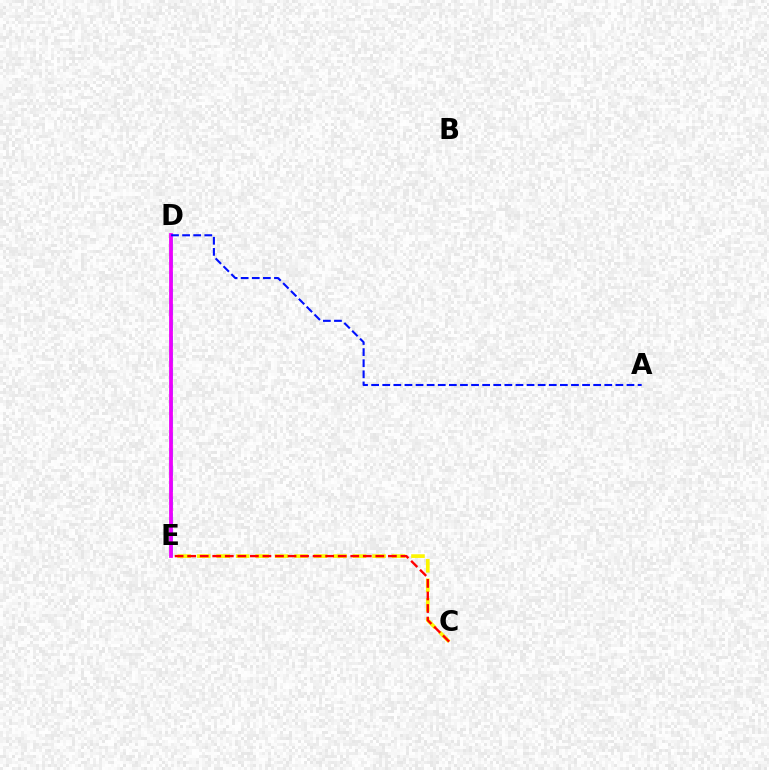{('C', 'E'): [{'color': '#fcf500', 'line_style': 'dashed', 'thickness': 2.65}, {'color': '#ff0000', 'line_style': 'dashed', 'thickness': 1.7}], ('D', 'E'): [{'color': '#08ff00', 'line_style': 'dashed', 'thickness': 1.68}, {'color': '#00fff6', 'line_style': 'dashed', 'thickness': 2.19}, {'color': '#ee00ff', 'line_style': 'solid', 'thickness': 2.71}], ('A', 'D'): [{'color': '#0010ff', 'line_style': 'dashed', 'thickness': 1.51}]}